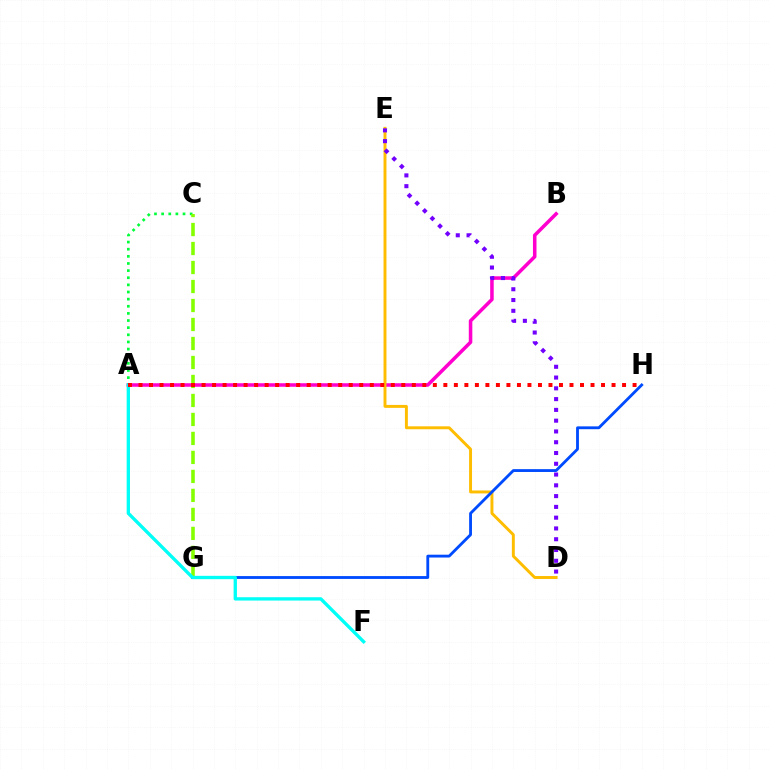{('A', 'B'): [{'color': '#ff00cf', 'line_style': 'solid', 'thickness': 2.54}], ('D', 'E'): [{'color': '#ffbd00', 'line_style': 'solid', 'thickness': 2.12}, {'color': '#7200ff', 'line_style': 'dotted', 'thickness': 2.93}], ('A', 'C'): [{'color': '#00ff39', 'line_style': 'dotted', 'thickness': 1.94}], ('C', 'G'): [{'color': '#84ff00', 'line_style': 'dashed', 'thickness': 2.58}], ('G', 'H'): [{'color': '#004bff', 'line_style': 'solid', 'thickness': 2.04}], ('A', 'F'): [{'color': '#00fff6', 'line_style': 'solid', 'thickness': 2.4}], ('A', 'H'): [{'color': '#ff0000', 'line_style': 'dotted', 'thickness': 2.86}]}